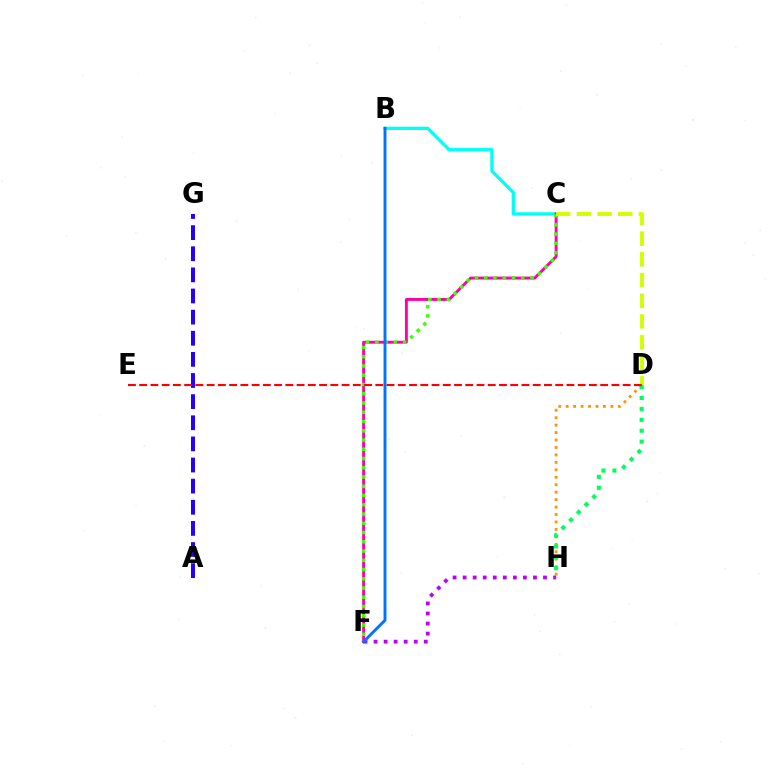{('B', 'C'): [{'color': '#00fff6', 'line_style': 'solid', 'thickness': 2.38}], ('D', 'H'): [{'color': '#ff9400', 'line_style': 'dotted', 'thickness': 2.02}, {'color': '#00ff5c', 'line_style': 'dotted', 'thickness': 2.97}], ('C', 'F'): [{'color': '#ff00ac', 'line_style': 'solid', 'thickness': 2.09}, {'color': '#3dff00', 'line_style': 'dotted', 'thickness': 2.51}], ('A', 'G'): [{'color': '#2500ff', 'line_style': 'dashed', 'thickness': 2.87}], ('F', 'H'): [{'color': '#b900ff', 'line_style': 'dotted', 'thickness': 2.73}], ('B', 'F'): [{'color': '#0074ff', 'line_style': 'solid', 'thickness': 2.1}], ('C', 'D'): [{'color': '#d1ff00', 'line_style': 'dashed', 'thickness': 2.81}], ('D', 'E'): [{'color': '#ff0000', 'line_style': 'dashed', 'thickness': 1.53}]}